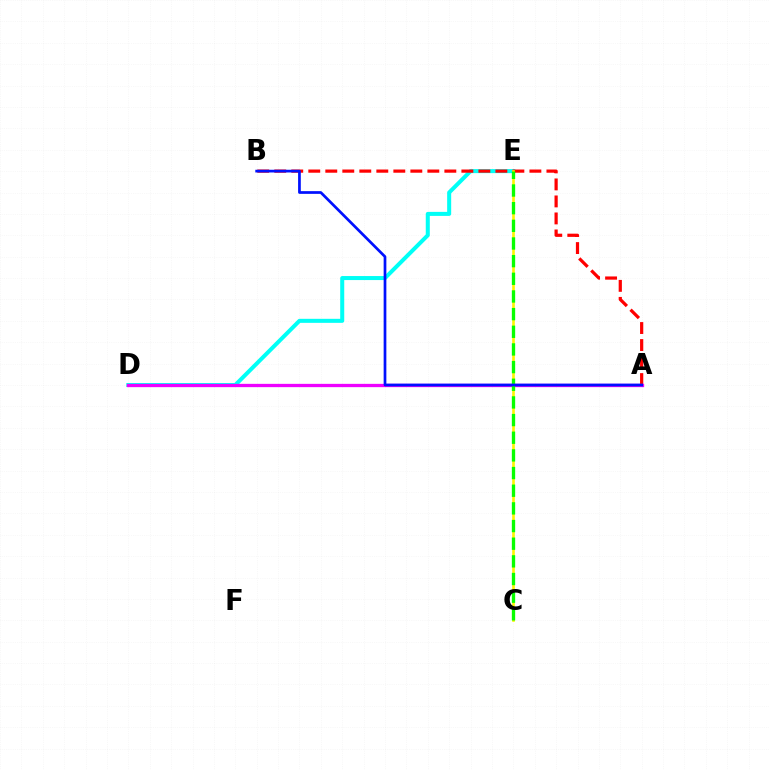{('D', 'E'): [{'color': '#00fff6', 'line_style': 'solid', 'thickness': 2.9}], ('A', 'B'): [{'color': '#ff0000', 'line_style': 'dashed', 'thickness': 2.31}, {'color': '#0010ff', 'line_style': 'solid', 'thickness': 1.95}], ('C', 'E'): [{'color': '#fcf500', 'line_style': 'solid', 'thickness': 1.9}, {'color': '#08ff00', 'line_style': 'dashed', 'thickness': 2.4}], ('A', 'D'): [{'color': '#ee00ff', 'line_style': 'solid', 'thickness': 2.37}]}